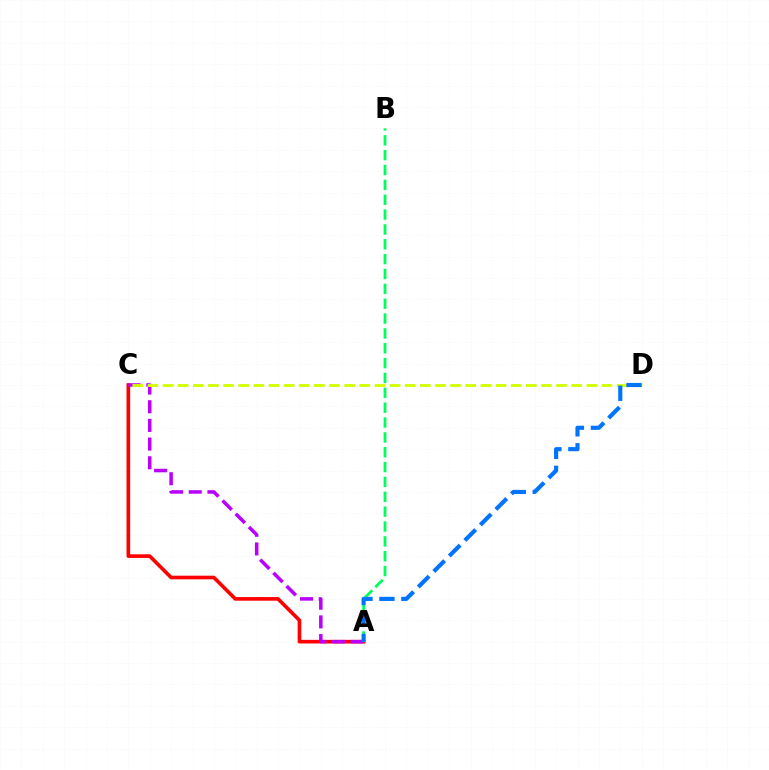{('A', 'C'): [{'color': '#ff0000', 'line_style': 'solid', 'thickness': 2.61}, {'color': '#b900ff', 'line_style': 'dashed', 'thickness': 2.54}], ('C', 'D'): [{'color': '#d1ff00', 'line_style': 'dashed', 'thickness': 2.06}], ('A', 'B'): [{'color': '#00ff5c', 'line_style': 'dashed', 'thickness': 2.02}], ('A', 'D'): [{'color': '#0074ff', 'line_style': 'dashed', 'thickness': 2.98}]}